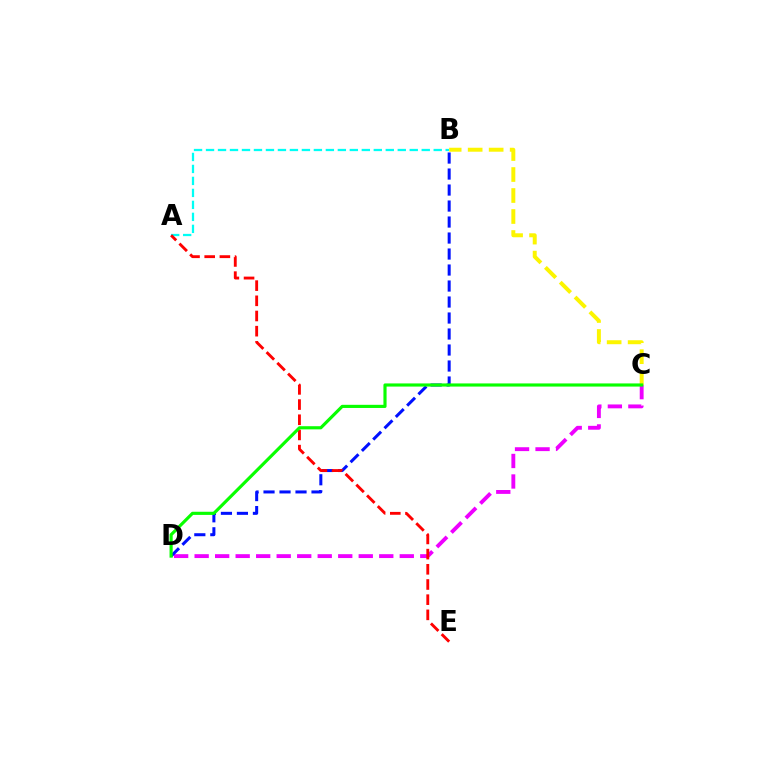{('A', 'B'): [{'color': '#00fff6', 'line_style': 'dashed', 'thickness': 1.63}], ('C', 'D'): [{'color': '#ee00ff', 'line_style': 'dashed', 'thickness': 2.79}, {'color': '#08ff00', 'line_style': 'solid', 'thickness': 2.27}], ('B', 'D'): [{'color': '#0010ff', 'line_style': 'dashed', 'thickness': 2.17}], ('A', 'E'): [{'color': '#ff0000', 'line_style': 'dashed', 'thickness': 2.06}], ('B', 'C'): [{'color': '#fcf500', 'line_style': 'dashed', 'thickness': 2.85}]}